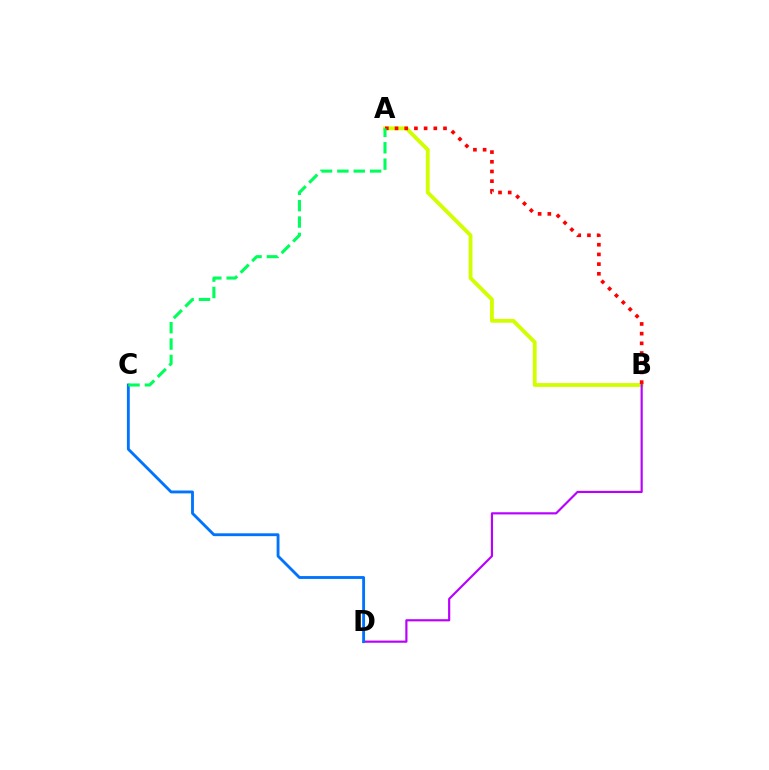{('A', 'B'): [{'color': '#d1ff00', 'line_style': 'solid', 'thickness': 2.76}, {'color': '#ff0000', 'line_style': 'dotted', 'thickness': 2.63}], ('B', 'D'): [{'color': '#b900ff', 'line_style': 'solid', 'thickness': 1.56}], ('C', 'D'): [{'color': '#0074ff', 'line_style': 'solid', 'thickness': 2.06}], ('A', 'C'): [{'color': '#00ff5c', 'line_style': 'dashed', 'thickness': 2.22}]}